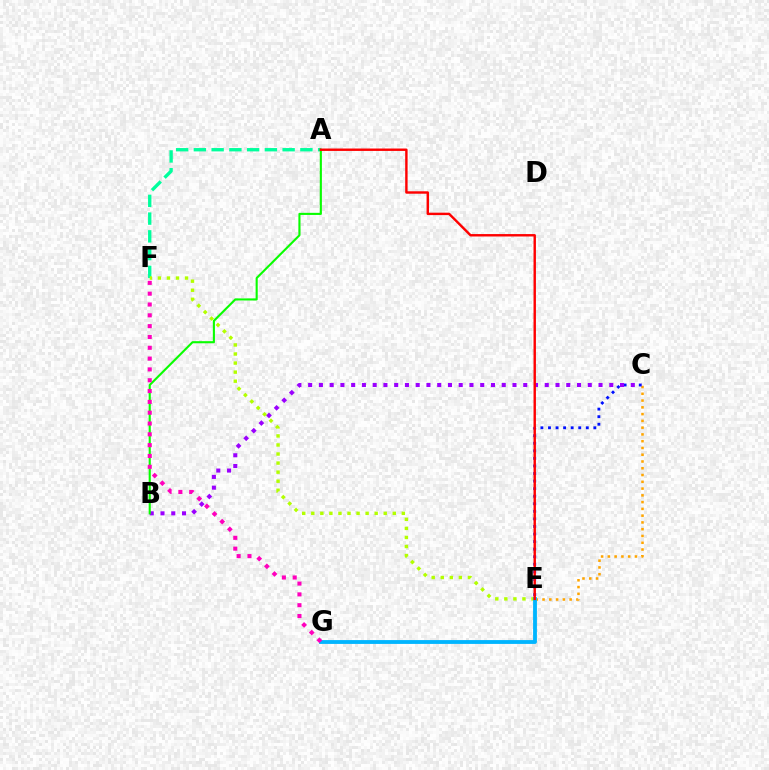{('C', 'E'): [{'color': '#ffa500', 'line_style': 'dotted', 'thickness': 1.84}, {'color': '#0010ff', 'line_style': 'dotted', 'thickness': 2.05}], ('A', 'F'): [{'color': '#00ff9d', 'line_style': 'dashed', 'thickness': 2.41}], ('B', 'C'): [{'color': '#9b00ff', 'line_style': 'dotted', 'thickness': 2.92}], ('A', 'B'): [{'color': '#08ff00', 'line_style': 'solid', 'thickness': 1.52}], ('E', 'F'): [{'color': '#b3ff00', 'line_style': 'dotted', 'thickness': 2.46}], ('E', 'G'): [{'color': '#00b5ff', 'line_style': 'solid', 'thickness': 2.75}], ('F', 'G'): [{'color': '#ff00bd', 'line_style': 'dotted', 'thickness': 2.94}], ('A', 'E'): [{'color': '#ff0000', 'line_style': 'solid', 'thickness': 1.74}]}